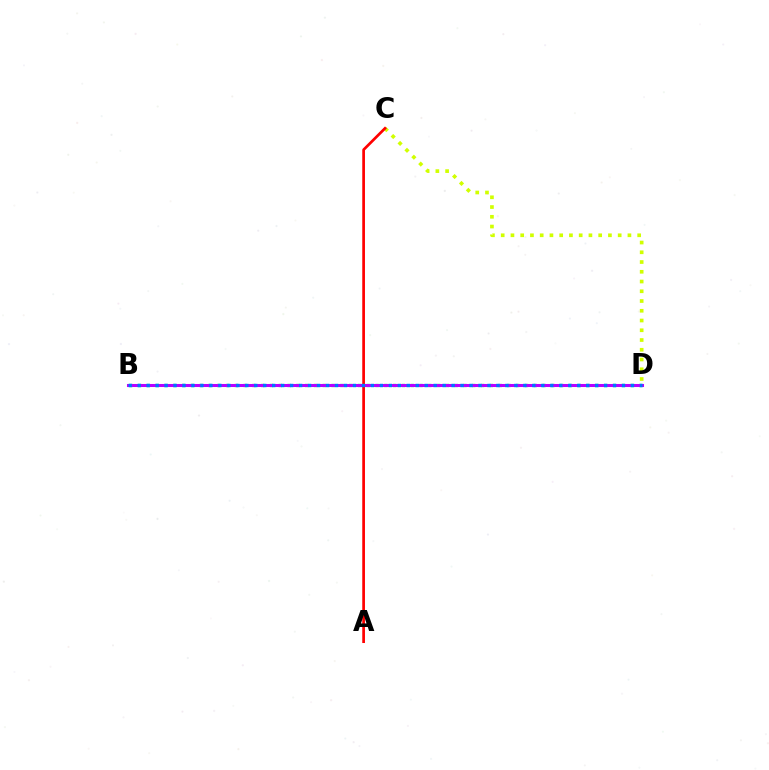{('C', 'D'): [{'color': '#d1ff00', 'line_style': 'dotted', 'thickness': 2.65}], ('B', 'D'): [{'color': '#00ff5c', 'line_style': 'dotted', 'thickness': 2.39}, {'color': '#b900ff', 'line_style': 'solid', 'thickness': 2.19}, {'color': '#0074ff', 'line_style': 'dotted', 'thickness': 2.44}], ('A', 'C'): [{'color': '#ff0000', 'line_style': 'solid', 'thickness': 1.95}]}